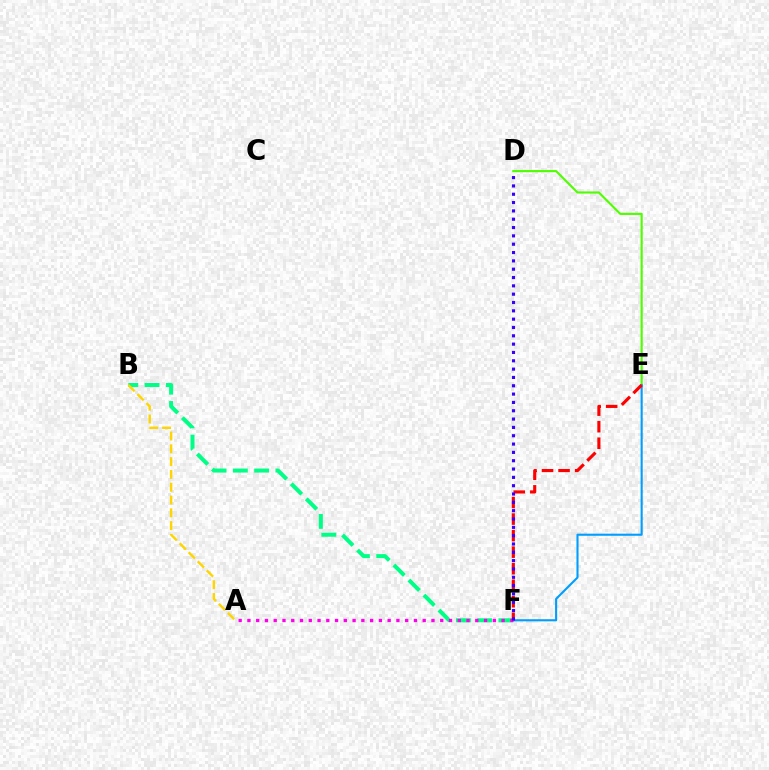{('D', 'E'): [{'color': '#4fff00', 'line_style': 'solid', 'thickness': 1.54}], ('E', 'F'): [{'color': '#009eff', 'line_style': 'solid', 'thickness': 1.51}, {'color': '#ff0000', 'line_style': 'dashed', 'thickness': 2.25}], ('B', 'F'): [{'color': '#00ff86', 'line_style': 'dashed', 'thickness': 2.89}], ('A', 'F'): [{'color': '#ff00ed', 'line_style': 'dotted', 'thickness': 2.38}], ('D', 'F'): [{'color': '#3700ff', 'line_style': 'dotted', 'thickness': 2.26}], ('A', 'B'): [{'color': '#ffd500', 'line_style': 'dashed', 'thickness': 1.74}]}